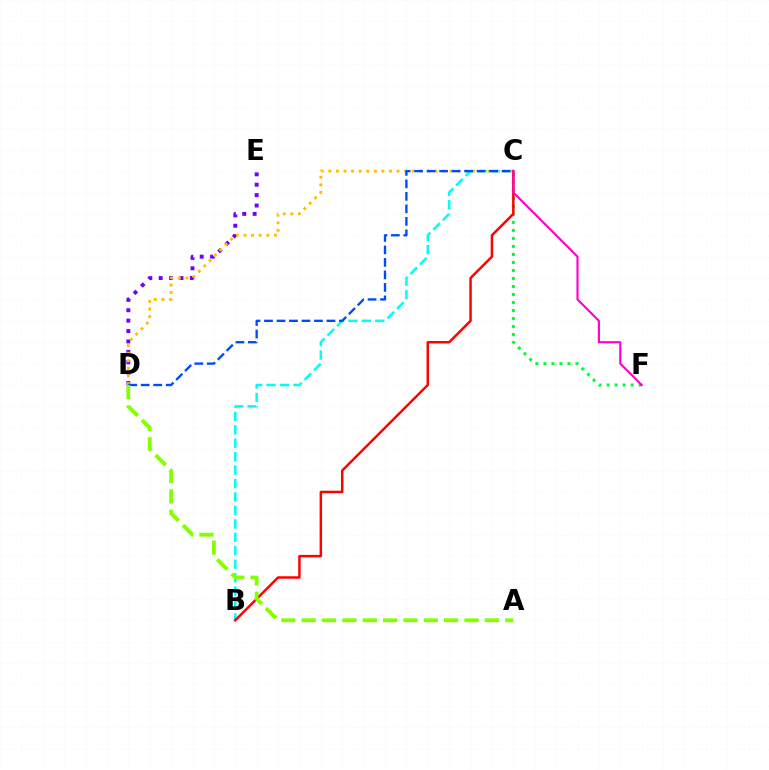{('B', 'C'): [{'color': '#00fff6', 'line_style': 'dashed', 'thickness': 1.83}, {'color': '#ff0000', 'line_style': 'solid', 'thickness': 1.78}], ('C', 'F'): [{'color': '#00ff39', 'line_style': 'dotted', 'thickness': 2.18}, {'color': '#ff00cf', 'line_style': 'solid', 'thickness': 1.53}], ('D', 'E'): [{'color': '#7200ff', 'line_style': 'dotted', 'thickness': 2.83}], ('C', 'D'): [{'color': '#ffbd00', 'line_style': 'dotted', 'thickness': 2.06}, {'color': '#004bff', 'line_style': 'dashed', 'thickness': 1.7}], ('A', 'D'): [{'color': '#84ff00', 'line_style': 'dashed', 'thickness': 2.76}]}